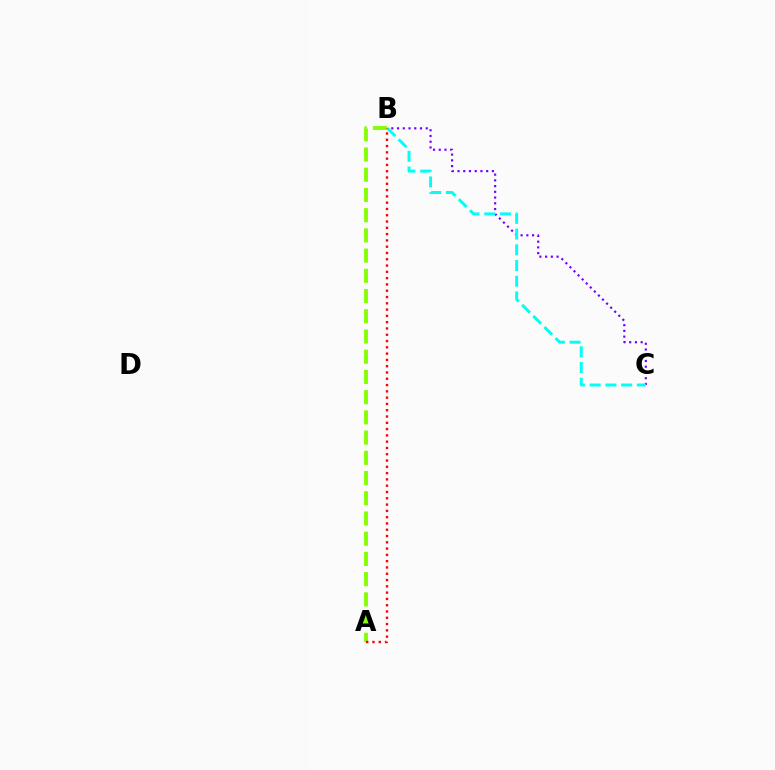{('B', 'C'): [{'color': '#7200ff', 'line_style': 'dotted', 'thickness': 1.56}, {'color': '#00fff6', 'line_style': 'dashed', 'thickness': 2.13}], ('A', 'B'): [{'color': '#84ff00', 'line_style': 'dashed', 'thickness': 2.75}, {'color': '#ff0000', 'line_style': 'dotted', 'thickness': 1.71}]}